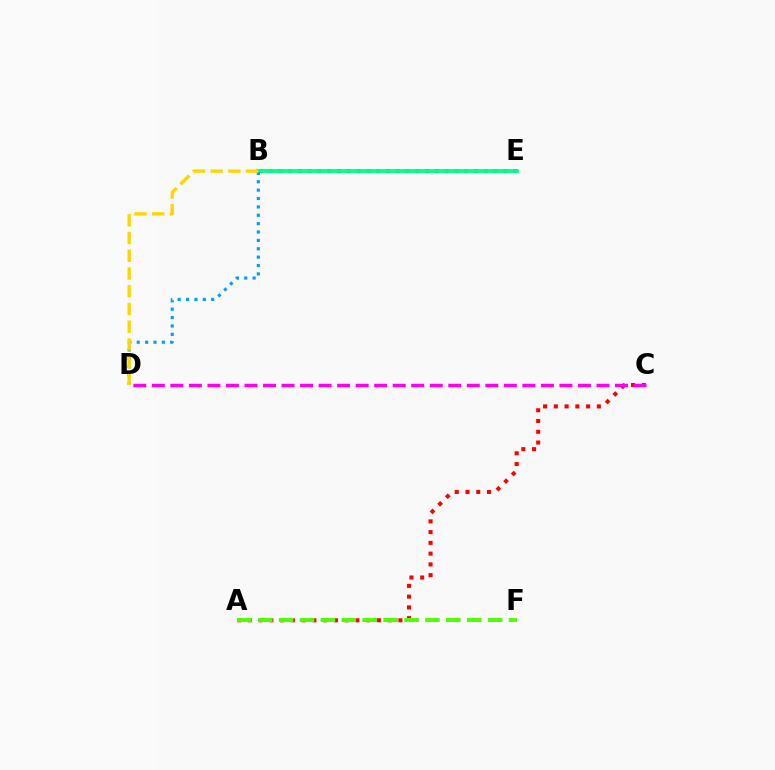{('B', 'E'): [{'color': '#3700ff', 'line_style': 'dotted', 'thickness': 2.66}, {'color': '#00ff86', 'line_style': 'solid', 'thickness': 2.74}], ('A', 'C'): [{'color': '#ff0000', 'line_style': 'dotted', 'thickness': 2.92}], ('A', 'F'): [{'color': '#4fff00', 'line_style': 'dashed', 'thickness': 2.84}], ('C', 'D'): [{'color': '#ff00ed', 'line_style': 'dashed', 'thickness': 2.52}], ('B', 'D'): [{'color': '#009eff', 'line_style': 'dotted', 'thickness': 2.28}, {'color': '#ffd500', 'line_style': 'dashed', 'thickness': 2.41}]}